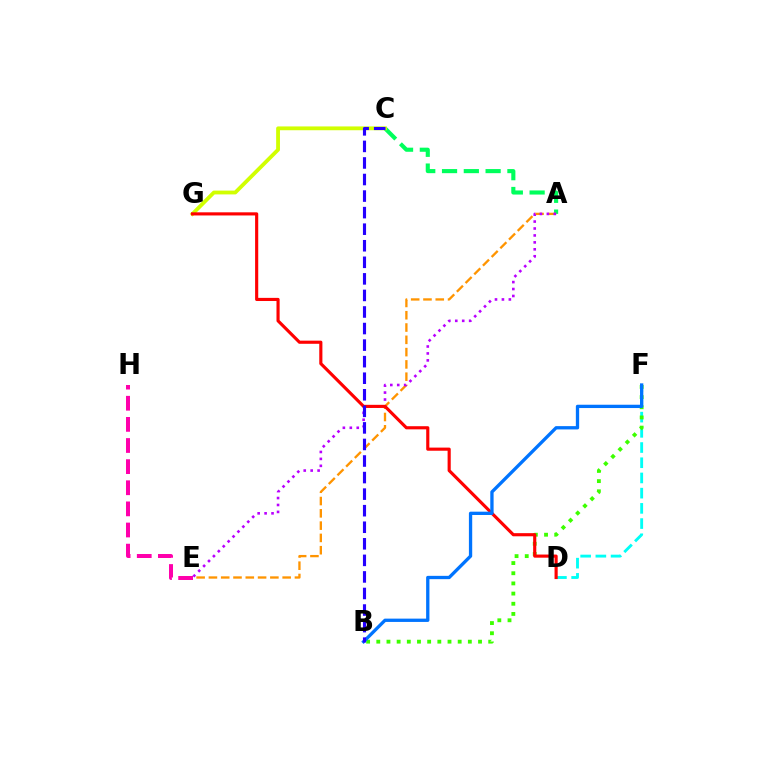{('A', 'C'): [{'color': '#00ff5c', 'line_style': 'dashed', 'thickness': 2.96}], ('D', 'F'): [{'color': '#00fff6', 'line_style': 'dashed', 'thickness': 2.07}], ('C', 'G'): [{'color': '#d1ff00', 'line_style': 'solid', 'thickness': 2.74}], ('A', 'E'): [{'color': '#ff9400', 'line_style': 'dashed', 'thickness': 1.67}, {'color': '#b900ff', 'line_style': 'dotted', 'thickness': 1.89}], ('B', 'F'): [{'color': '#3dff00', 'line_style': 'dotted', 'thickness': 2.76}, {'color': '#0074ff', 'line_style': 'solid', 'thickness': 2.38}], ('D', 'G'): [{'color': '#ff0000', 'line_style': 'solid', 'thickness': 2.26}], ('B', 'C'): [{'color': '#2500ff', 'line_style': 'dashed', 'thickness': 2.25}], ('E', 'H'): [{'color': '#ff00ac', 'line_style': 'dashed', 'thickness': 2.87}]}